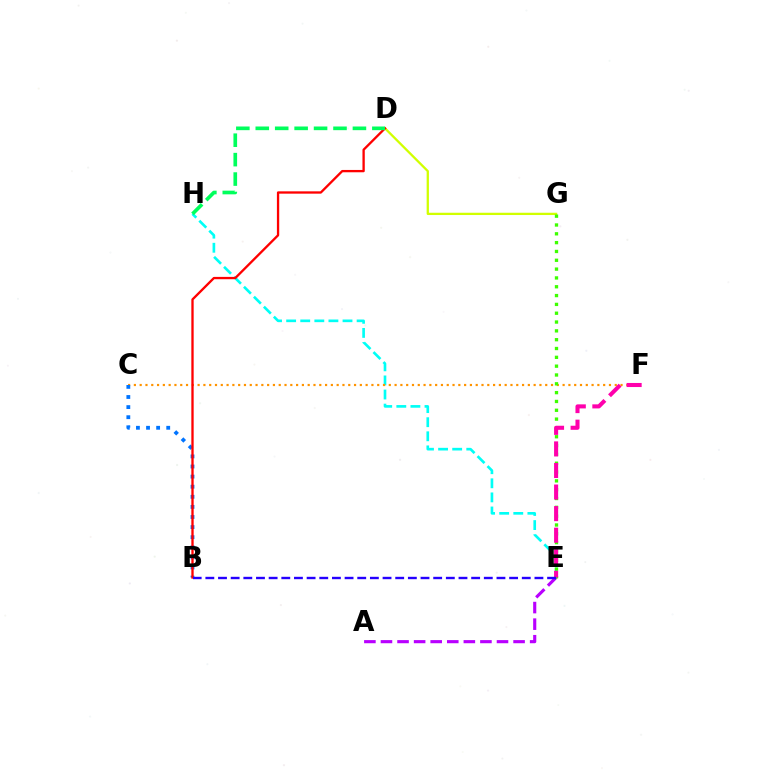{('E', 'H'): [{'color': '#00fff6', 'line_style': 'dashed', 'thickness': 1.91}], ('C', 'F'): [{'color': '#ff9400', 'line_style': 'dotted', 'thickness': 1.57}], ('D', 'G'): [{'color': '#d1ff00', 'line_style': 'solid', 'thickness': 1.64}], ('B', 'C'): [{'color': '#0074ff', 'line_style': 'dotted', 'thickness': 2.74}], ('A', 'E'): [{'color': '#b900ff', 'line_style': 'dashed', 'thickness': 2.25}], ('E', 'G'): [{'color': '#3dff00', 'line_style': 'dotted', 'thickness': 2.4}], ('B', 'D'): [{'color': '#ff0000', 'line_style': 'solid', 'thickness': 1.67}], ('E', 'F'): [{'color': '#ff00ac', 'line_style': 'dashed', 'thickness': 2.93}], ('B', 'E'): [{'color': '#2500ff', 'line_style': 'dashed', 'thickness': 1.72}], ('D', 'H'): [{'color': '#00ff5c', 'line_style': 'dashed', 'thickness': 2.64}]}